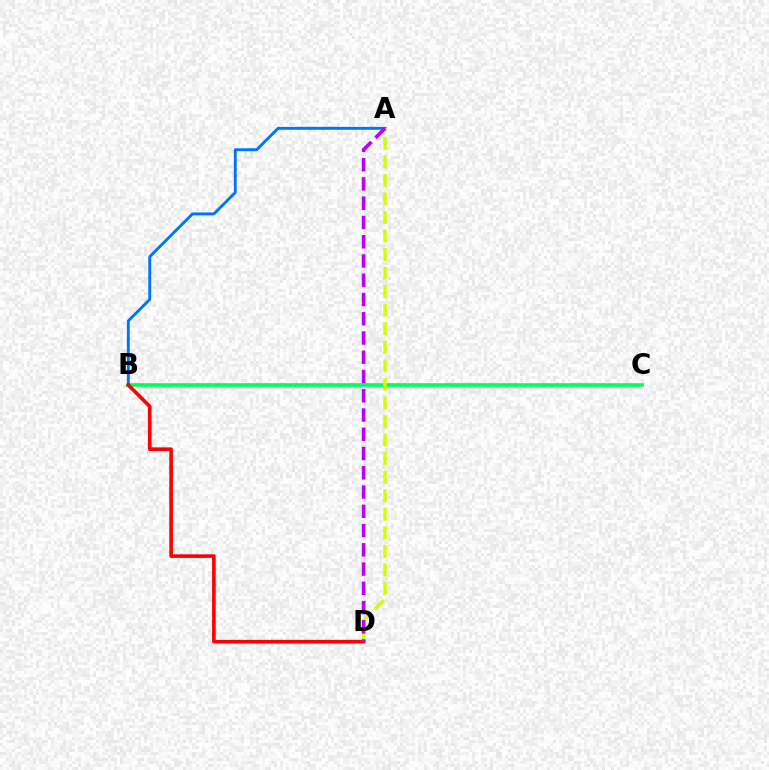{('B', 'C'): [{'color': '#00ff5c', 'line_style': 'solid', 'thickness': 2.64}], ('A', 'B'): [{'color': '#0074ff', 'line_style': 'solid', 'thickness': 2.06}], ('A', 'D'): [{'color': '#d1ff00', 'line_style': 'dashed', 'thickness': 2.52}, {'color': '#b900ff', 'line_style': 'dashed', 'thickness': 2.62}], ('B', 'D'): [{'color': '#ff0000', 'line_style': 'solid', 'thickness': 2.6}]}